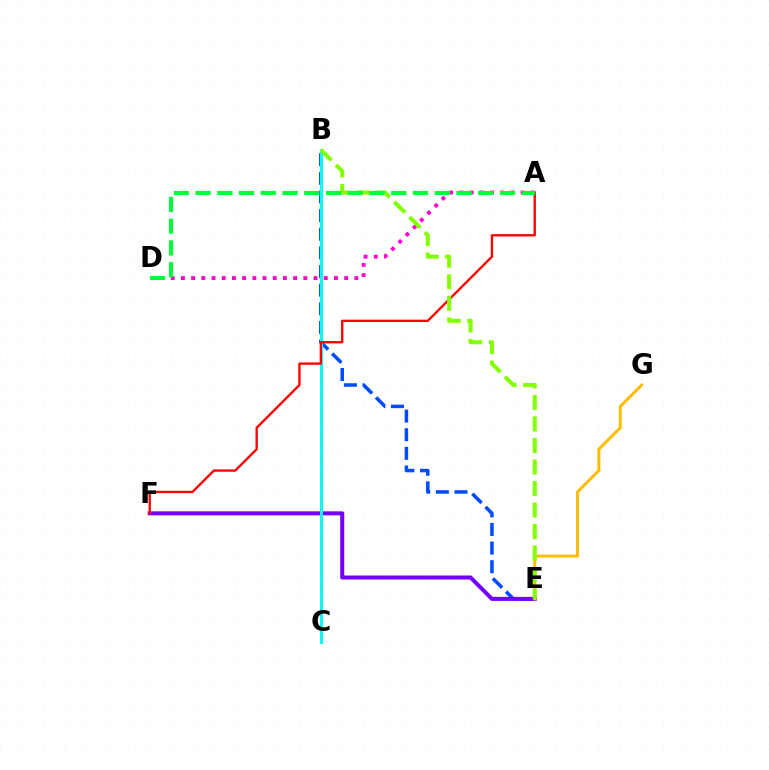{('B', 'E'): [{'color': '#004bff', 'line_style': 'dashed', 'thickness': 2.53}, {'color': '#84ff00', 'line_style': 'dashed', 'thickness': 2.92}], ('A', 'D'): [{'color': '#ff00cf', 'line_style': 'dotted', 'thickness': 2.77}, {'color': '#00ff39', 'line_style': 'dashed', 'thickness': 2.95}], ('E', 'F'): [{'color': '#7200ff', 'line_style': 'solid', 'thickness': 2.89}], ('B', 'C'): [{'color': '#00fff6', 'line_style': 'solid', 'thickness': 2.17}], ('A', 'F'): [{'color': '#ff0000', 'line_style': 'solid', 'thickness': 1.68}], ('E', 'G'): [{'color': '#ffbd00', 'line_style': 'solid', 'thickness': 2.16}]}